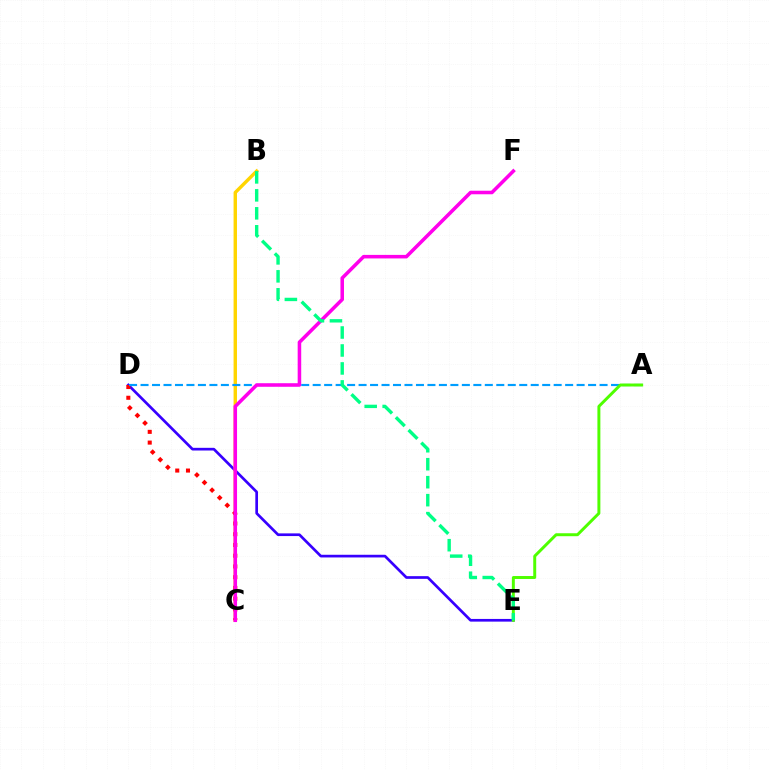{('D', 'E'): [{'color': '#3700ff', 'line_style': 'solid', 'thickness': 1.93}], ('B', 'C'): [{'color': '#ffd500', 'line_style': 'solid', 'thickness': 2.46}], ('C', 'D'): [{'color': '#ff0000', 'line_style': 'dotted', 'thickness': 2.92}], ('A', 'D'): [{'color': '#009eff', 'line_style': 'dashed', 'thickness': 1.56}], ('A', 'E'): [{'color': '#4fff00', 'line_style': 'solid', 'thickness': 2.13}], ('C', 'F'): [{'color': '#ff00ed', 'line_style': 'solid', 'thickness': 2.55}], ('B', 'E'): [{'color': '#00ff86', 'line_style': 'dashed', 'thickness': 2.44}]}